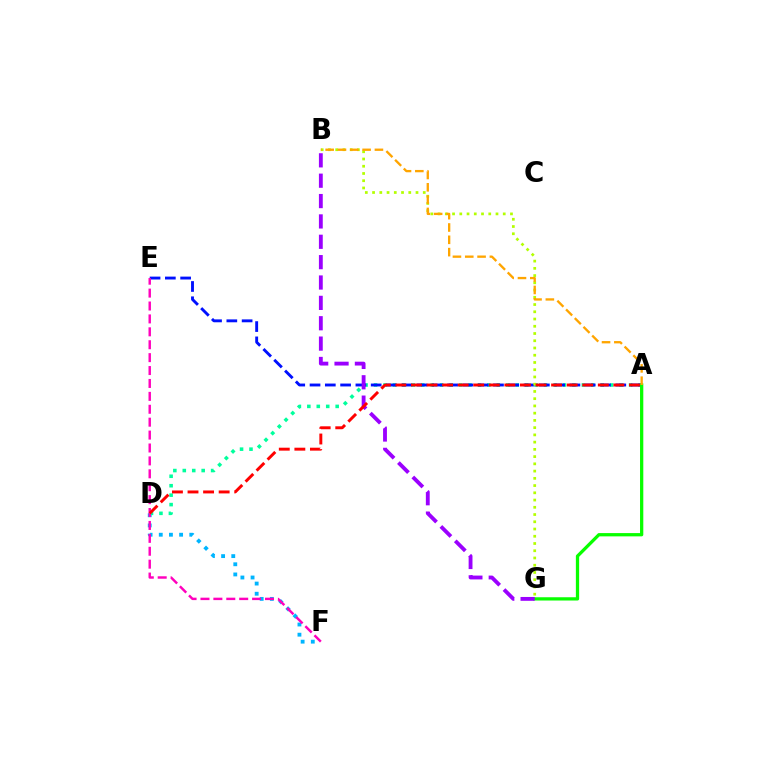{('D', 'F'): [{'color': '#00b5ff', 'line_style': 'dotted', 'thickness': 2.76}], ('A', 'D'): [{'color': '#00ff9d', 'line_style': 'dotted', 'thickness': 2.57}, {'color': '#ff0000', 'line_style': 'dashed', 'thickness': 2.12}], ('A', 'E'): [{'color': '#0010ff', 'line_style': 'dashed', 'thickness': 2.08}], ('A', 'G'): [{'color': '#08ff00', 'line_style': 'solid', 'thickness': 2.36}], ('B', 'G'): [{'color': '#b3ff00', 'line_style': 'dotted', 'thickness': 1.97}, {'color': '#9b00ff', 'line_style': 'dashed', 'thickness': 2.77}], ('A', 'B'): [{'color': '#ffa500', 'line_style': 'dashed', 'thickness': 1.67}], ('E', 'F'): [{'color': '#ff00bd', 'line_style': 'dashed', 'thickness': 1.75}]}